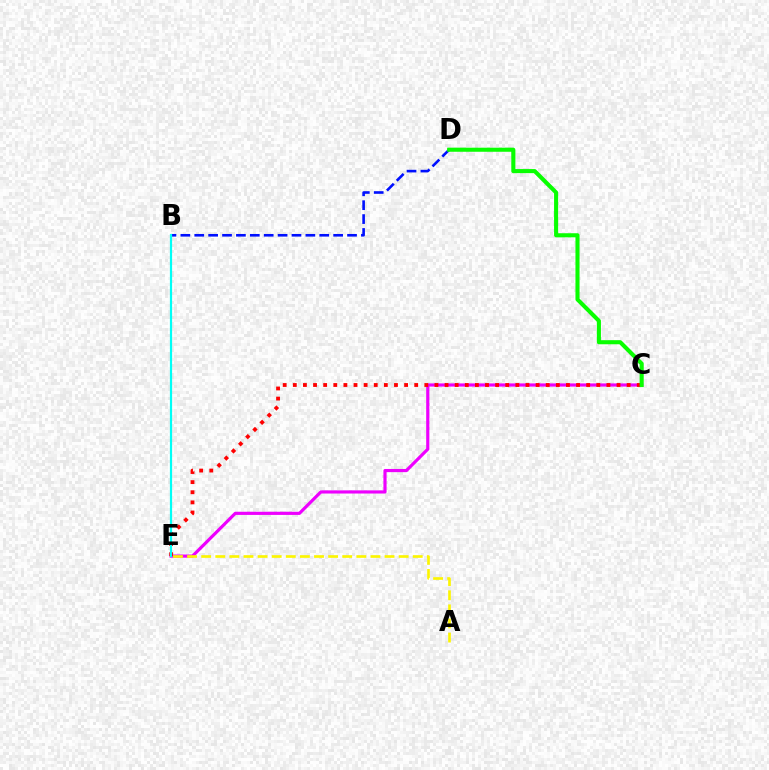{('B', 'D'): [{'color': '#0010ff', 'line_style': 'dashed', 'thickness': 1.89}], ('C', 'E'): [{'color': '#ee00ff', 'line_style': 'solid', 'thickness': 2.29}, {'color': '#ff0000', 'line_style': 'dotted', 'thickness': 2.75}], ('B', 'E'): [{'color': '#00fff6', 'line_style': 'solid', 'thickness': 1.58}], ('A', 'E'): [{'color': '#fcf500', 'line_style': 'dashed', 'thickness': 1.92}], ('C', 'D'): [{'color': '#08ff00', 'line_style': 'solid', 'thickness': 2.94}]}